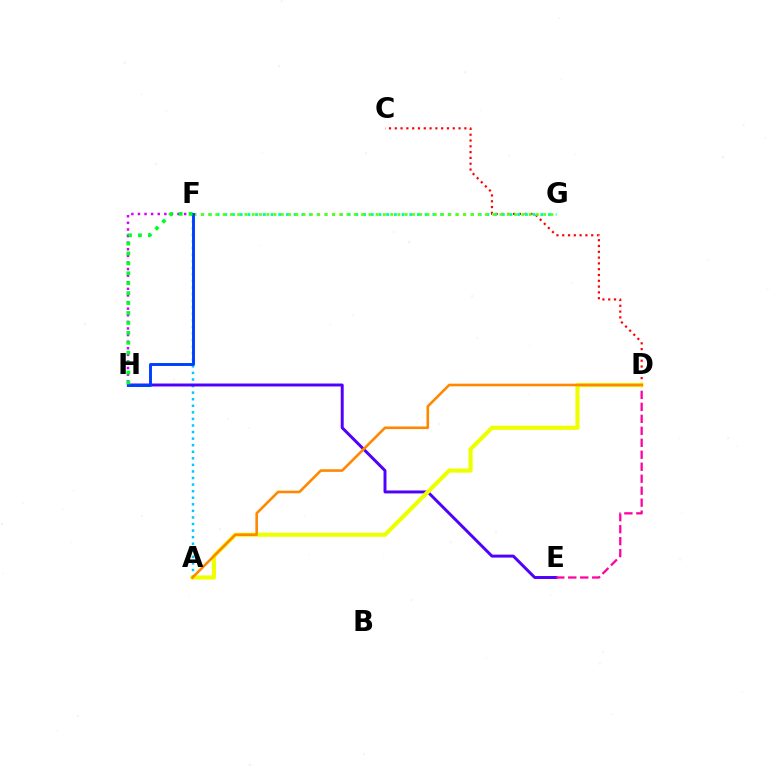{('A', 'F'): [{'color': '#00c7ff', 'line_style': 'dotted', 'thickness': 1.78}], ('F', 'H'): [{'color': '#d600ff', 'line_style': 'dotted', 'thickness': 1.79}, {'color': '#003fff', 'line_style': 'solid', 'thickness': 2.1}, {'color': '#00ff27', 'line_style': 'dotted', 'thickness': 2.7}], ('E', 'H'): [{'color': '#4f00ff', 'line_style': 'solid', 'thickness': 2.13}], ('D', 'E'): [{'color': '#ff00a0', 'line_style': 'dashed', 'thickness': 1.63}], ('C', 'D'): [{'color': '#ff0000', 'line_style': 'dotted', 'thickness': 1.58}], ('A', 'D'): [{'color': '#eeff00', 'line_style': 'solid', 'thickness': 2.98}, {'color': '#ff8800', 'line_style': 'solid', 'thickness': 1.88}], ('F', 'G'): [{'color': '#00ffaf', 'line_style': 'dotted', 'thickness': 2.09}, {'color': '#66ff00', 'line_style': 'dotted', 'thickness': 1.98}]}